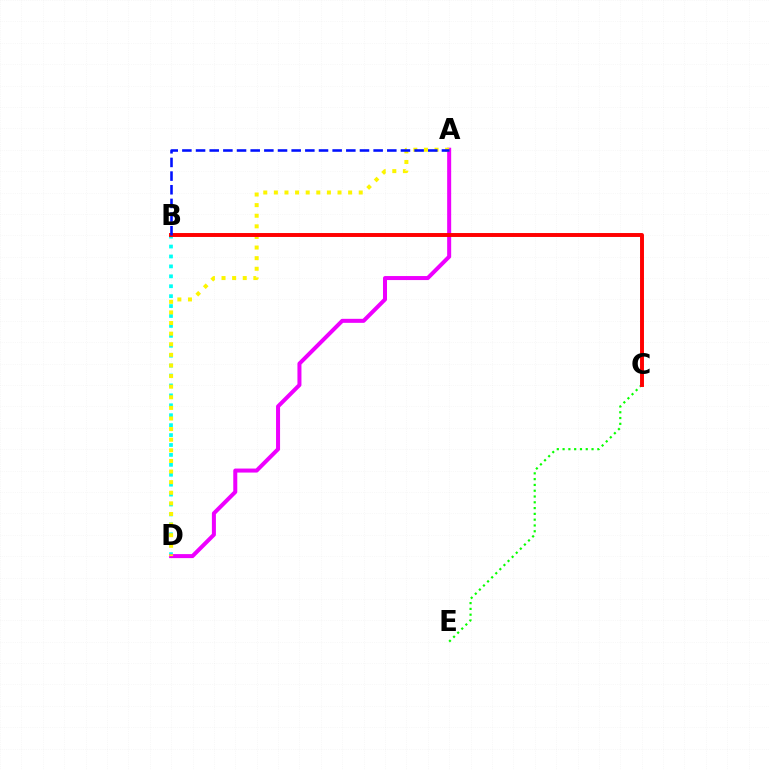{('B', 'D'): [{'color': '#00fff6', 'line_style': 'dotted', 'thickness': 2.7}], ('C', 'E'): [{'color': '#08ff00', 'line_style': 'dotted', 'thickness': 1.57}], ('A', 'D'): [{'color': '#ee00ff', 'line_style': 'solid', 'thickness': 2.89}, {'color': '#fcf500', 'line_style': 'dotted', 'thickness': 2.88}], ('B', 'C'): [{'color': '#ff0000', 'line_style': 'solid', 'thickness': 2.83}], ('A', 'B'): [{'color': '#0010ff', 'line_style': 'dashed', 'thickness': 1.86}]}